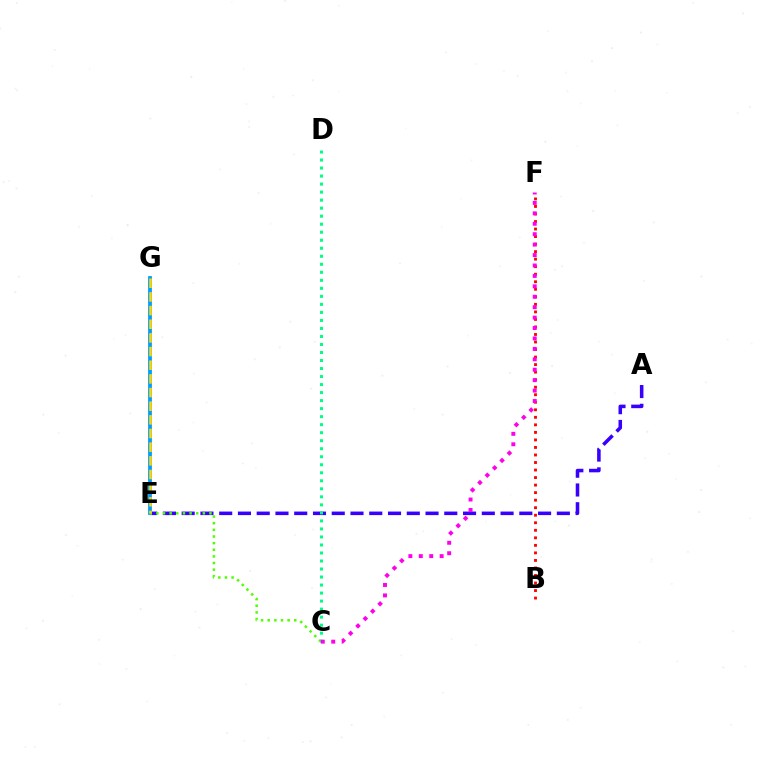{('A', 'E'): [{'color': '#3700ff', 'line_style': 'dashed', 'thickness': 2.55}], ('E', 'G'): [{'color': '#009eff', 'line_style': 'solid', 'thickness': 2.73}, {'color': '#ffd500', 'line_style': 'dashed', 'thickness': 1.86}], ('C', 'E'): [{'color': '#4fff00', 'line_style': 'dotted', 'thickness': 1.8}], ('C', 'D'): [{'color': '#00ff86', 'line_style': 'dotted', 'thickness': 2.18}], ('B', 'F'): [{'color': '#ff0000', 'line_style': 'dotted', 'thickness': 2.05}], ('C', 'F'): [{'color': '#ff00ed', 'line_style': 'dotted', 'thickness': 2.83}]}